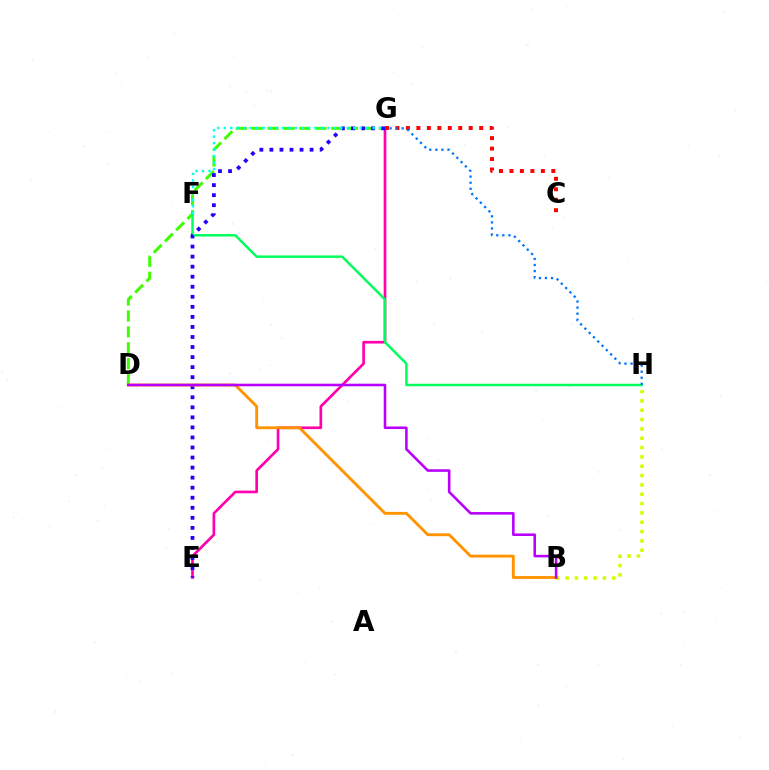{('E', 'G'): [{'color': '#ff00ac', 'line_style': 'solid', 'thickness': 1.92}, {'color': '#2500ff', 'line_style': 'dotted', 'thickness': 2.73}], ('D', 'G'): [{'color': '#3dff00', 'line_style': 'dashed', 'thickness': 2.16}], ('F', 'H'): [{'color': '#00ff5c', 'line_style': 'solid', 'thickness': 1.77}], ('B', 'H'): [{'color': '#d1ff00', 'line_style': 'dotted', 'thickness': 2.54}], ('C', 'G'): [{'color': '#ff0000', 'line_style': 'dotted', 'thickness': 2.84}], ('F', 'G'): [{'color': '#00fff6', 'line_style': 'dotted', 'thickness': 1.76}], ('B', 'D'): [{'color': '#ff9400', 'line_style': 'solid', 'thickness': 2.07}, {'color': '#b900ff', 'line_style': 'solid', 'thickness': 1.86}], ('G', 'H'): [{'color': '#0074ff', 'line_style': 'dotted', 'thickness': 1.65}]}